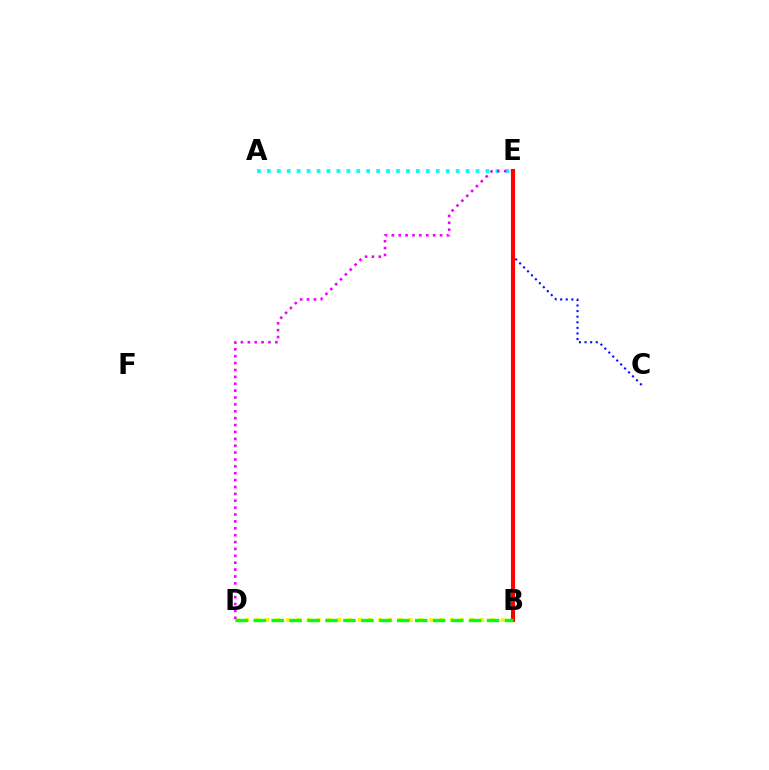{('A', 'E'): [{'color': '#00fff6', 'line_style': 'dotted', 'thickness': 2.7}], ('C', 'E'): [{'color': '#0010ff', 'line_style': 'dotted', 'thickness': 1.52}], ('B', 'D'): [{'color': '#fcf500', 'line_style': 'dotted', 'thickness': 2.78}, {'color': '#08ff00', 'line_style': 'dashed', 'thickness': 2.44}], ('D', 'E'): [{'color': '#ee00ff', 'line_style': 'dotted', 'thickness': 1.87}], ('B', 'E'): [{'color': '#ff0000', 'line_style': 'solid', 'thickness': 2.95}]}